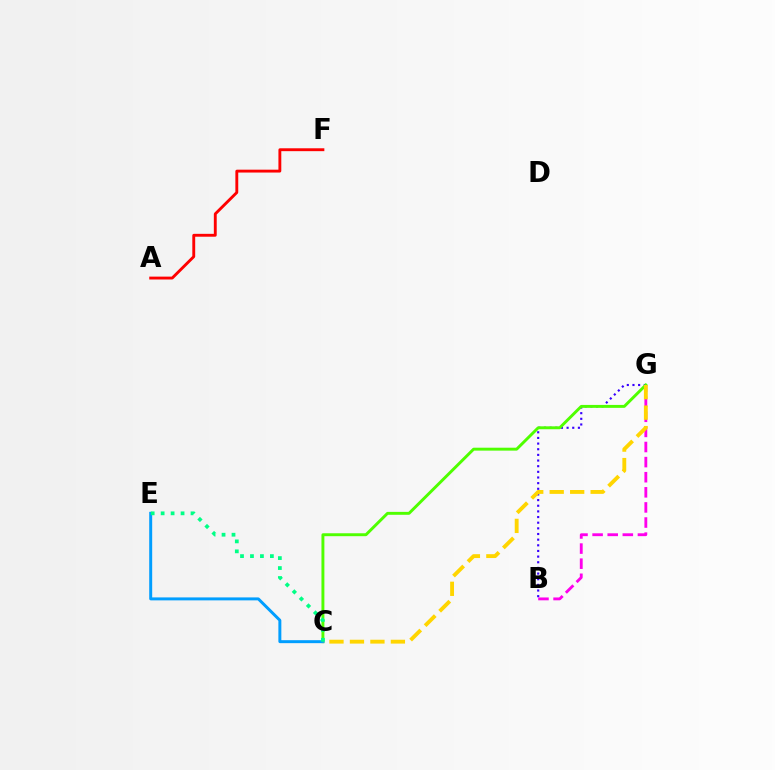{('B', 'G'): [{'color': '#3700ff', 'line_style': 'dotted', 'thickness': 1.54}, {'color': '#ff00ed', 'line_style': 'dashed', 'thickness': 2.05}], ('C', 'G'): [{'color': '#4fff00', 'line_style': 'solid', 'thickness': 2.1}, {'color': '#ffd500', 'line_style': 'dashed', 'thickness': 2.78}], ('C', 'E'): [{'color': '#009eff', 'line_style': 'solid', 'thickness': 2.14}, {'color': '#00ff86', 'line_style': 'dotted', 'thickness': 2.71}], ('A', 'F'): [{'color': '#ff0000', 'line_style': 'solid', 'thickness': 2.07}]}